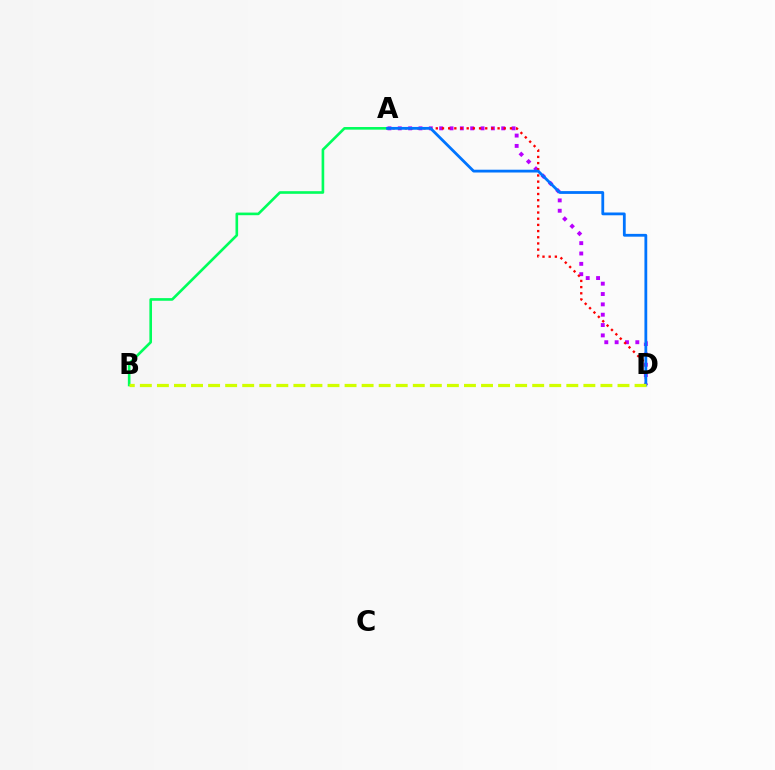{('A', 'D'): [{'color': '#b900ff', 'line_style': 'dotted', 'thickness': 2.81}, {'color': '#ff0000', 'line_style': 'dotted', 'thickness': 1.68}, {'color': '#0074ff', 'line_style': 'solid', 'thickness': 2.01}], ('A', 'B'): [{'color': '#00ff5c', 'line_style': 'solid', 'thickness': 1.89}], ('B', 'D'): [{'color': '#d1ff00', 'line_style': 'dashed', 'thickness': 2.32}]}